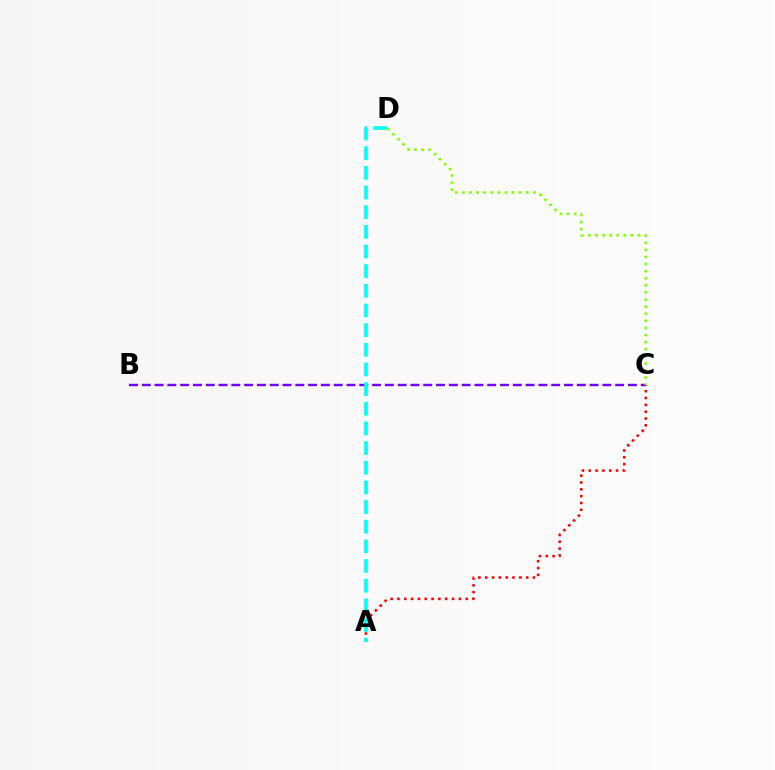{('B', 'C'): [{'color': '#7200ff', 'line_style': 'dashed', 'thickness': 1.74}], ('A', 'C'): [{'color': '#ff0000', 'line_style': 'dotted', 'thickness': 1.85}], ('A', 'D'): [{'color': '#00fff6', 'line_style': 'dashed', 'thickness': 2.67}], ('C', 'D'): [{'color': '#84ff00', 'line_style': 'dotted', 'thickness': 1.93}]}